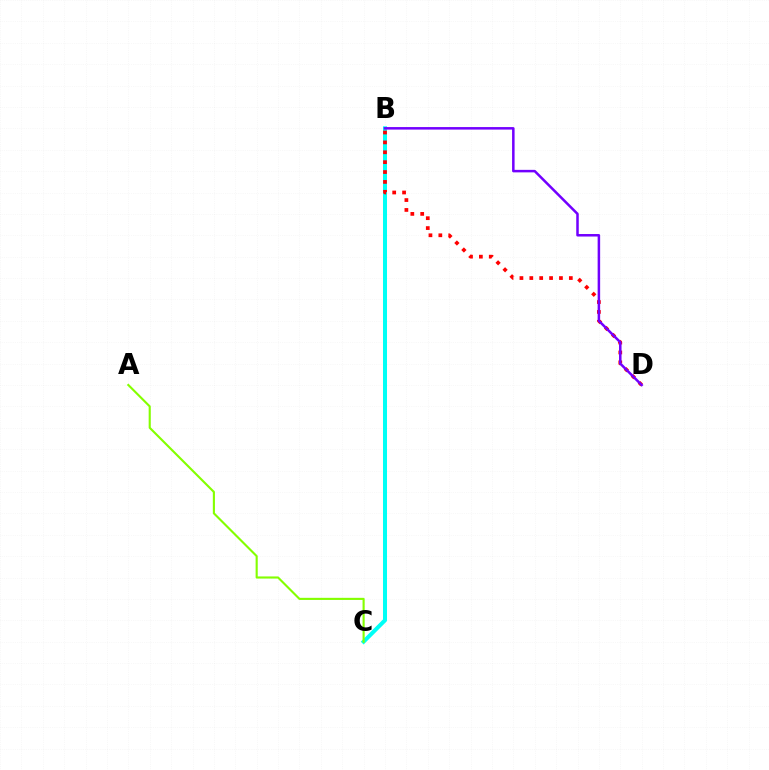{('B', 'C'): [{'color': '#00fff6', 'line_style': 'solid', 'thickness': 2.89}], ('B', 'D'): [{'color': '#ff0000', 'line_style': 'dotted', 'thickness': 2.68}, {'color': '#7200ff', 'line_style': 'solid', 'thickness': 1.81}], ('A', 'C'): [{'color': '#84ff00', 'line_style': 'solid', 'thickness': 1.53}]}